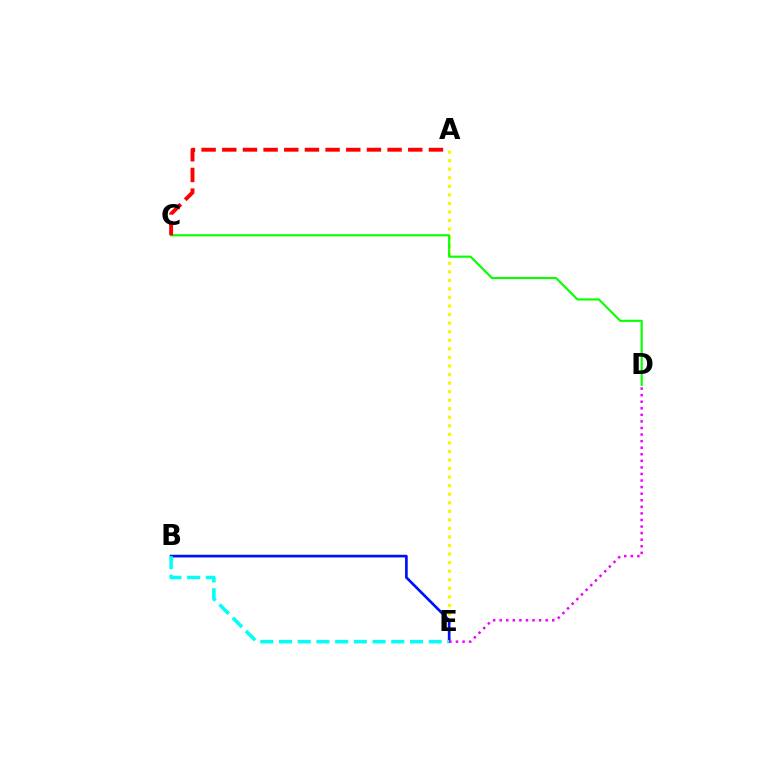{('A', 'E'): [{'color': '#fcf500', 'line_style': 'dotted', 'thickness': 2.32}], ('C', 'D'): [{'color': '#08ff00', 'line_style': 'solid', 'thickness': 1.54}], ('B', 'E'): [{'color': '#0010ff', 'line_style': 'solid', 'thickness': 1.92}, {'color': '#00fff6', 'line_style': 'dashed', 'thickness': 2.54}], ('A', 'C'): [{'color': '#ff0000', 'line_style': 'dashed', 'thickness': 2.81}], ('D', 'E'): [{'color': '#ee00ff', 'line_style': 'dotted', 'thickness': 1.79}]}